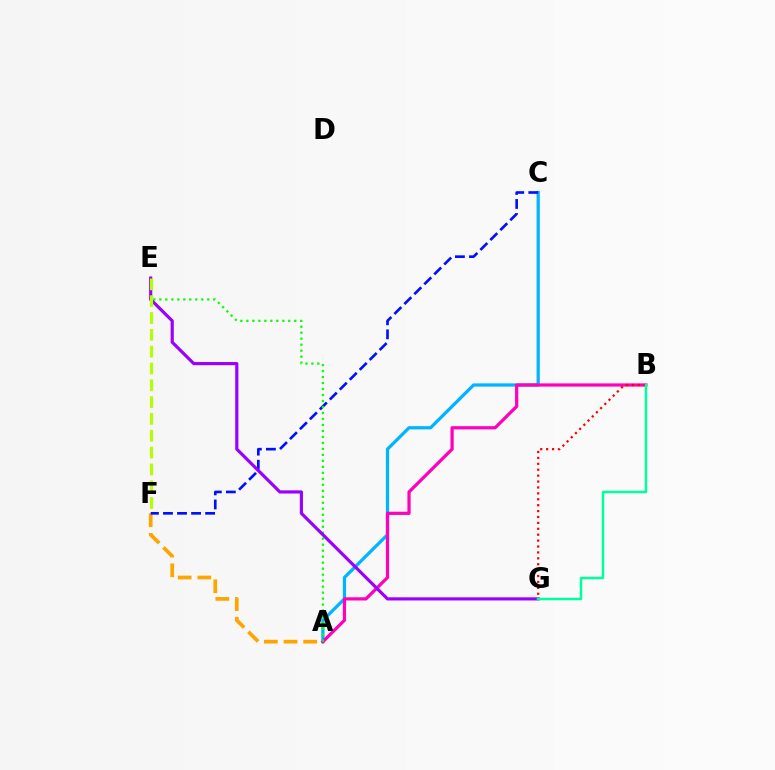{('A', 'F'): [{'color': '#ffa500', 'line_style': 'dashed', 'thickness': 2.67}], ('A', 'C'): [{'color': '#00b5ff', 'line_style': 'solid', 'thickness': 2.34}], ('A', 'B'): [{'color': '#ff00bd', 'line_style': 'solid', 'thickness': 2.31}], ('B', 'G'): [{'color': '#ff0000', 'line_style': 'dotted', 'thickness': 1.6}, {'color': '#00ff9d', 'line_style': 'solid', 'thickness': 1.8}], ('C', 'F'): [{'color': '#0010ff', 'line_style': 'dashed', 'thickness': 1.91}], ('A', 'E'): [{'color': '#08ff00', 'line_style': 'dotted', 'thickness': 1.63}], ('E', 'G'): [{'color': '#9b00ff', 'line_style': 'solid', 'thickness': 2.28}], ('E', 'F'): [{'color': '#b3ff00', 'line_style': 'dashed', 'thickness': 2.28}]}